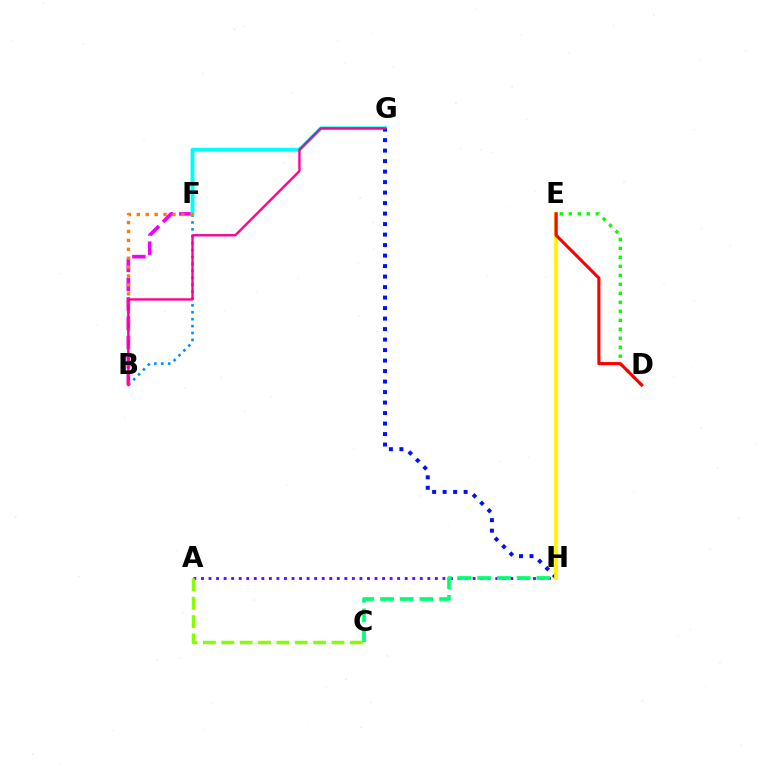{('A', 'H'): [{'color': '#7200ff', 'line_style': 'dotted', 'thickness': 2.05}], ('C', 'H'): [{'color': '#00ff74', 'line_style': 'dashed', 'thickness': 2.68}], ('B', 'F'): [{'color': '#ee00ff', 'line_style': 'dashed', 'thickness': 2.62}, {'color': '#008cff', 'line_style': 'dotted', 'thickness': 1.88}, {'color': '#ff7c00', 'line_style': 'dotted', 'thickness': 2.42}], ('D', 'E'): [{'color': '#08ff00', 'line_style': 'dotted', 'thickness': 2.44}, {'color': '#ff0000', 'line_style': 'solid', 'thickness': 2.24}], ('F', 'G'): [{'color': '#00fff6', 'line_style': 'solid', 'thickness': 2.8}], ('G', 'H'): [{'color': '#0010ff', 'line_style': 'dotted', 'thickness': 2.85}], ('E', 'H'): [{'color': '#fcf500', 'line_style': 'solid', 'thickness': 2.7}], ('B', 'G'): [{'color': '#ff0094', 'line_style': 'solid', 'thickness': 1.7}], ('A', 'C'): [{'color': '#84ff00', 'line_style': 'dashed', 'thickness': 2.5}]}